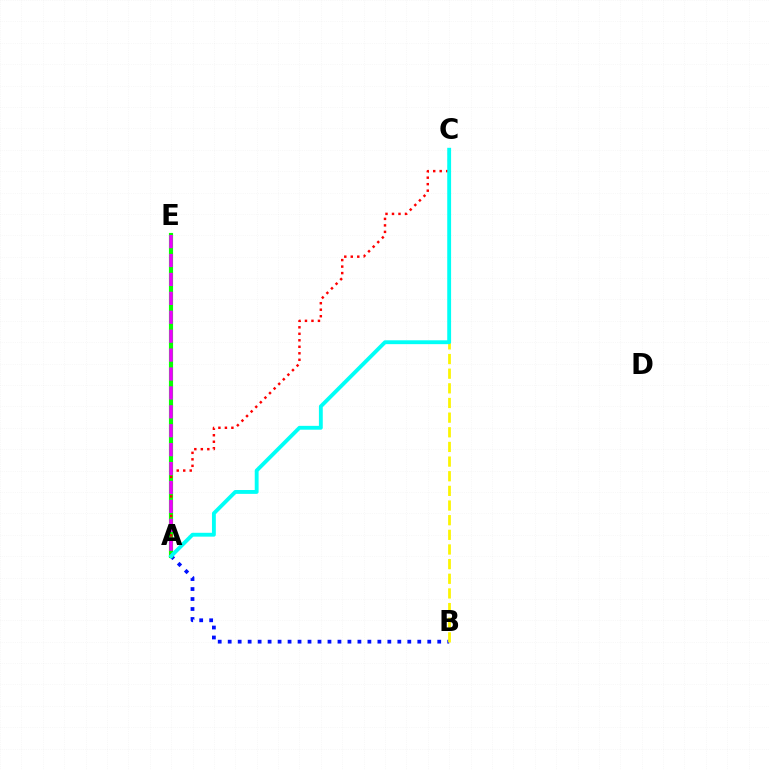{('A', 'B'): [{'color': '#0010ff', 'line_style': 'dotted', 'thickness': 2.71}], ('B', 'C'): [{'color': '#fcf500', 'line_style': 'dashed', 'thickness': 1.99}], ('A', 'E'): [{'color': '#08ff00', 'line_style': 'solid', 'thickness': 2.98}, {'color': '#ee00ff', 'line_style': 'dashed', 'thickness': 2.57}], ('A', 'C'): [{'color': '#ff0000', 'line_style': 'dotted', 'thickness': 1.77}, {'color': '#00fff6', 'line_style': 'solid', 'thickness': 2.78}]}